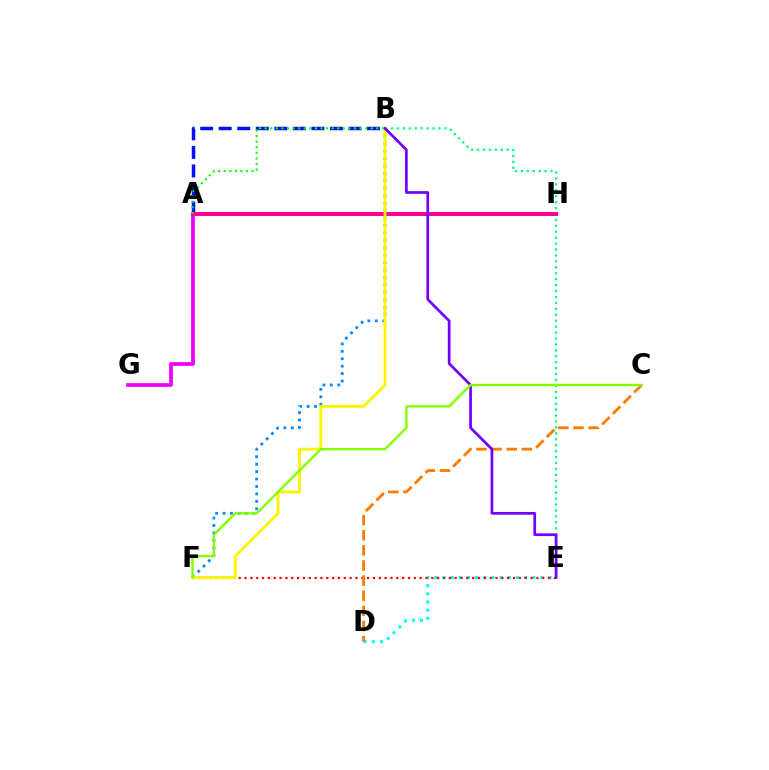{('D', 'E'): [{'color': '#00fff6', 'line_style': 'dotted', 'thickness': 2.22}], ('E', 'F'): [{'color': '#ff0000', 'line_style': 'dotted', 'thickness': 1.59}], ('B', 'F'): [{'color': '#008cff', 'line_style': 'dotted', 'thickness': 2.02}, {'color': '#fcf500', 'line_style': 'solid', 'thickness': 2.1}], ('A', 'G'): [{'color': '#ee00ff', 'line_style': 'solid', 'thickness': 2.68}], ('A', 'B'): [{'color': '#0010ff', 'line_style': 'dashed', 'thickness': 2.52}, {'color': '#08ff00', 'line_style': 'dotted', 'thickness': 1.52}], ('C', 'D'): [{'color': '#ff7c00', 'line_style': 'dashed', 'thickness': 2.05}], ('B', 'E'): [{'color': '#00ff74', 'line_style': 'dotted', 'thickness': 1.61}, {'color': '#7200ff', 'line_style': 'solid', 'thickness': 1.96}], ('A', 'H'): [{'color': '#ff0094', 'line_style': 'solid', 'thickness': 2.89}], ('C', 'F'): [{'color': '#84ff00', 'line_style': 'solid', 'thickness': 1.72}]}